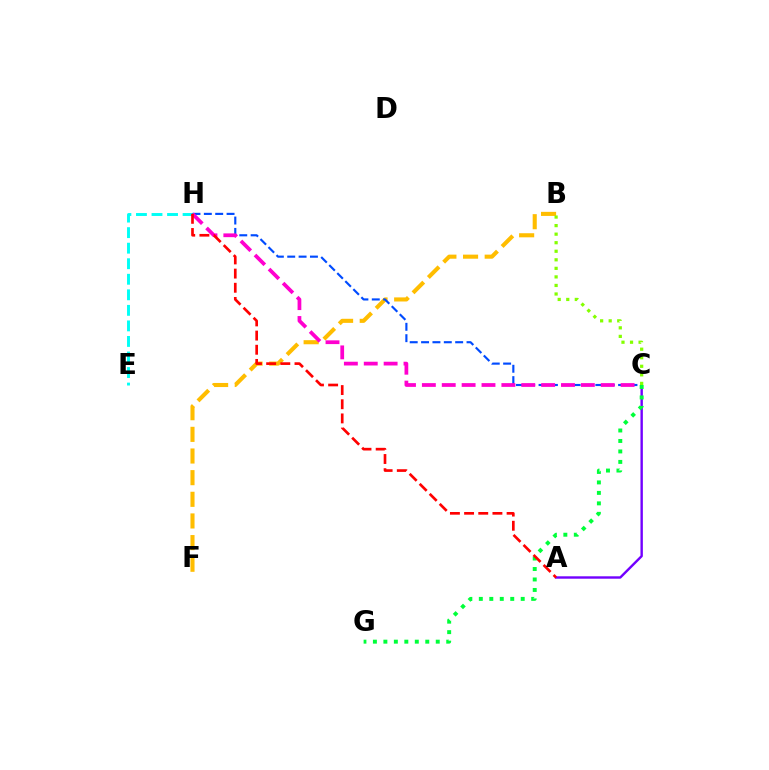{('E', 'H'): [{'color': '#00fff6', 'line_style': 'dashed', 'thickness': 2.11}], ('A', 'C'): [{'color': '#7200ff', 'line_style': 'solid', 'thickness': 1.73}], ('B', 'F'): [{'color': '#ffbd00', 'line_style': 'dashed', 'thickness': 2.94}], ('C', 'H'): [{'color': '#004bff', 'line_style': 'dashed', 'thickness': 1.54}, {'color': '#ff00cf', 'line_style': 'dashed', 'thickness': 2.7}], ('C', 'G'): [{'color': '#00ff39', 'line_style': 'dotted', 'thickness': 2.85}], ('A', 'H'): [{'color': '#ff0000', 'line_style': 'dashed', 'thickness': 1.92}], ('B', 'C'): [{'color': '#84ff00', 'line_style': 'dotted', 'thickness': 2.32}]}